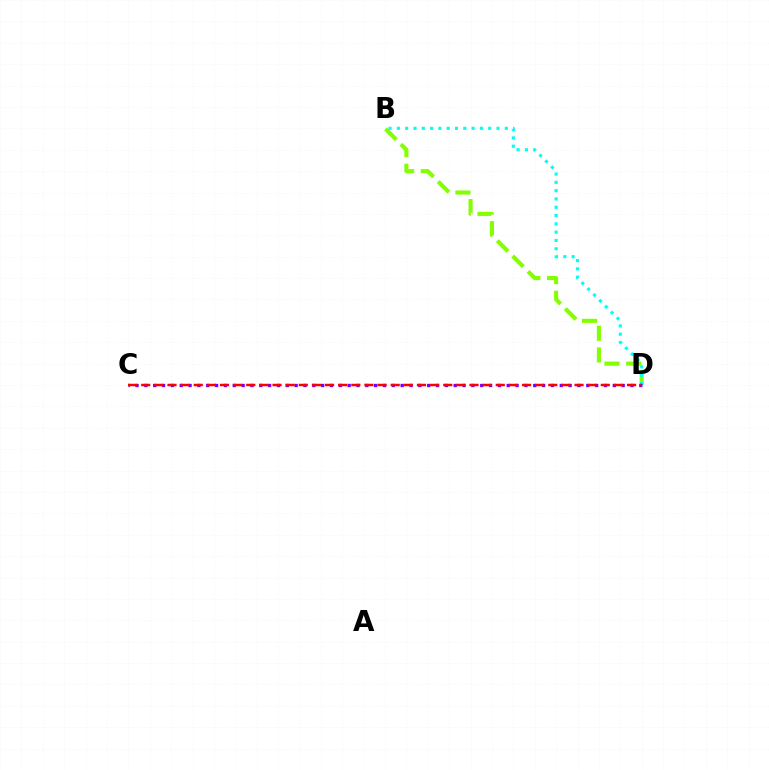{('B', 'D'): [{'color': '#84ff00', 'line_style': 'dashed', 'thickness': 2.95}, {'color': '#00fff6', 'line_style': 'dotted', 'thickness': 2.26}], ('C', 'D'): [{'color': '#7200ff', 'line_style': 'dotted', 'thickness': 2.4}, {'color': '#ff0000', 'line_style': 'dashed', 'thickness': 1.78}]}